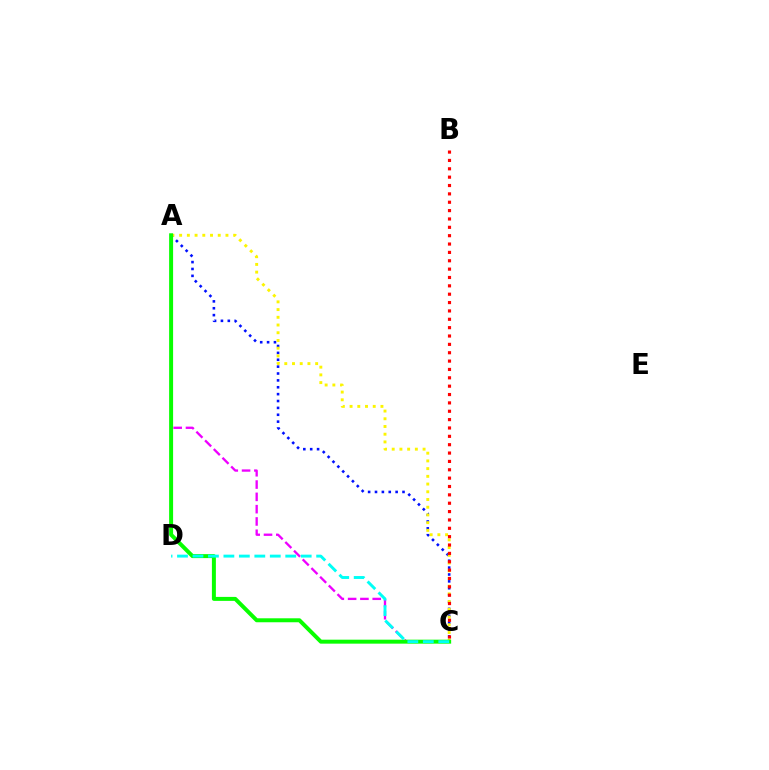{('A', 'C'): [{'color': '#0010ff', 'line_style': 'dotted', 'thickness': 1.87}, {'color': '#fcf500', 'line_style': 'dotted', 'thickness': 2.1}, {'color': '#ee00ff', 'line_style': 'dashed', 'thickness': 1.67}, {'color': '#08ff00', 'line_style': 'solid', 'thickness': 2.86}], ('C', 'D'): [{'color': '#00fff6', 'line_style': 'dashed', 'thickness': 2.1}], ('B', 'C'): [{'color': '#ff0000', 'line_style': 'dotted', 'thickness': 2.27}]}